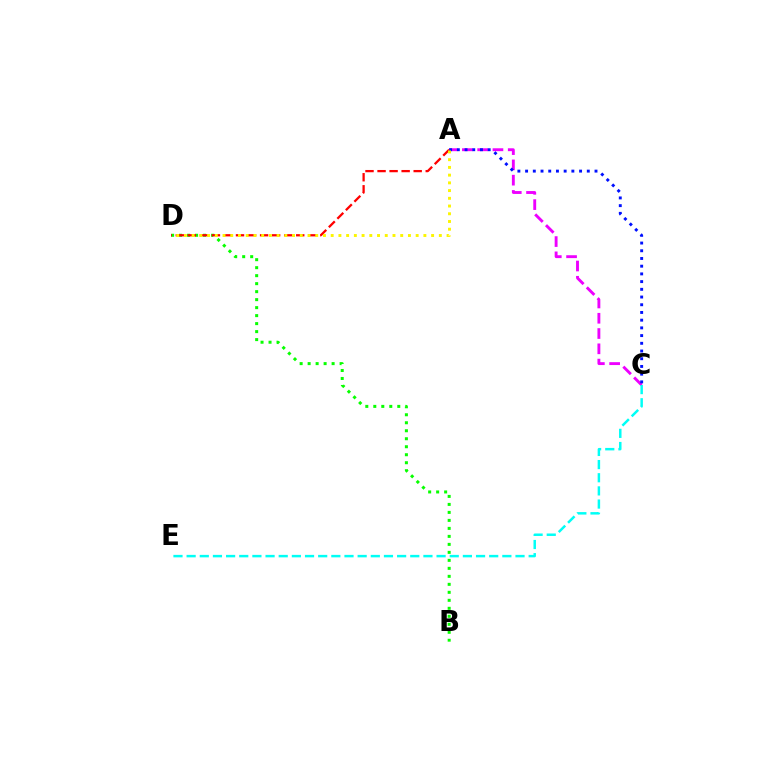{('B', 'D'): [{'color': '#08ff00', 'line_style': 'dotted', 'thickness': 2.17}], ('A', 'C'): [{'color': '#ee00ff', 'line_style': 'dashed', 'thickness': 2.08}, {'color': '#0010ff', 'line_style': 'dotted', 'thickness': 2.1}], ('A', 'D'): [{'color': '#ff0000', 'line_style': 'dashed', 'thickness': 1.64}, {'color': '#fcf500', 'line_style': 'dotted', 'thickness': 2.1}], ('C', 'E'): [{'color': '#00fff6', 'line_style': 'dashed', 'thickness': 1.79}]}